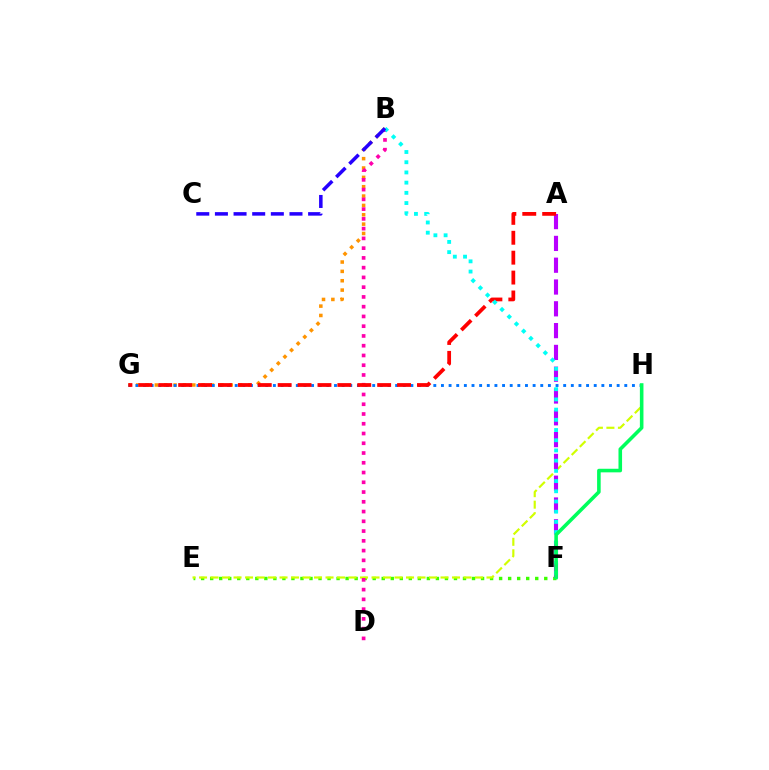{('E', 'F'): [{'color': '#3dff00', 'line_style': 'dotted', 'thickness': 2.45}], ('B', 'G'): [{'color': '#ff9400', 'line_style': 'dotted', 'thickness': 2.54}], ('E', 'H'): [{'color': '#d1ff00', 'line_style': 'dashed', 'thickness': 1.56}], ('G', 'H'): [{'color': '#0074ff', 'line_style': 'dotted', 'thickness': 2.08}], ('A', 'F'): [{'color': '#b900ff', 'line_style': 'dashed', 'thickness': 2.96}], ('B', 'D'): [{'color': '#ff00ac', 'line_style': 'dotted', 'thickness': 2.65}], ('A', 'G'): [{'color': '#ff0000', 'line_style': 'dashed', 'thickness': 2.7}], ('B', 'F'): [{'color': '#00fff6', 'line_style': 'dotted', 'thickness': 2.77}], ('B', 'C'): [{'color': '#2500ff', 'line_style': 'dashed', 'thickness': 2.53}], ('F', 'H'): [{'color': '#00ff5c', 'line_style': 'solid', 'thickness': 2.58}]}